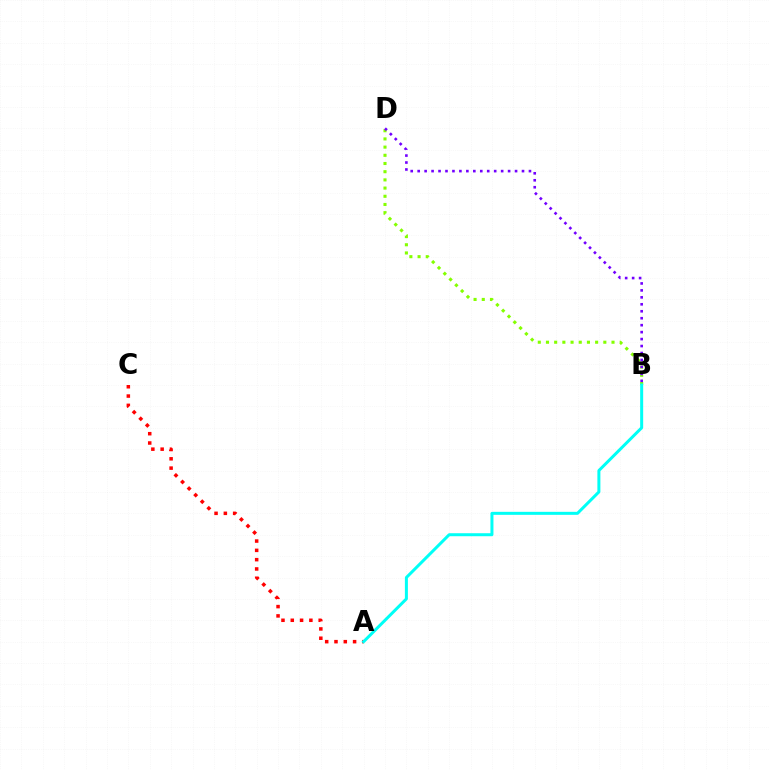{('B', 'D'): [{'color': '#84ff00', 'line_style': 'dotted', 'thickness': 2.23}, {'color': '#7200ff', 'line_style': 'dotted', 'thickness': 1.89}], ('A', 'C'): [{'color': '#ff0000', 'line_style': 'dotted', 'thickness': 2.53}], ('A', 'B'): [{'color': '#00fff6', 'line_style': 'solid', 'thickness': 2.16}]}